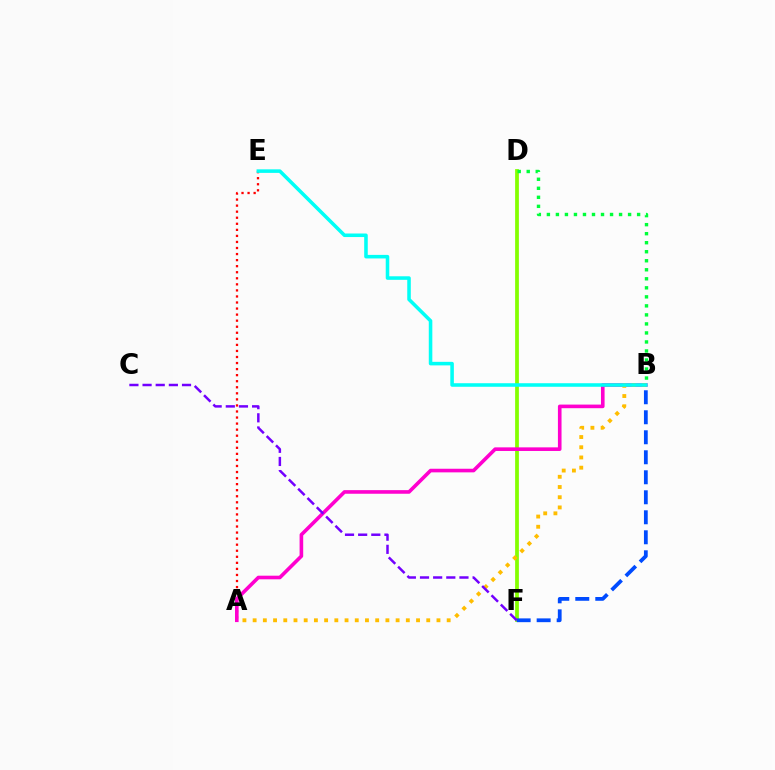{('D', 'F'): [{'color': '#84ff00', 'line_style': 'solid', 'thickness': 2.71}], ('A', 'E'): [{'color': '#ff0000', 'line_style': 'dotted', 'thickness': 1.65}], ('B', 'D'): [{'color': '#00ff39', 'line_style': 'dotted', 'thickness': 2.45}], ('B', 'F'): [{'color': '#004bff', 'line_style': 'dashed', 'thickness': 2.72}], ('A', 'B'): [{'color': '#ff00cf', 'line_style': 'solid', 'thickness': 2.6}, {'color': '#ffbd00', 'line_style': 'dotted', 'thickness': 2.77}], ('B', 'E'): [{'color': '#00fff6', 'line_style': 'solid', 'thickness': 2.56}], ('C', 'F'): [{'color': '#7200ff', 'line_style': 'dashed', 'thickness': 1.79}]}